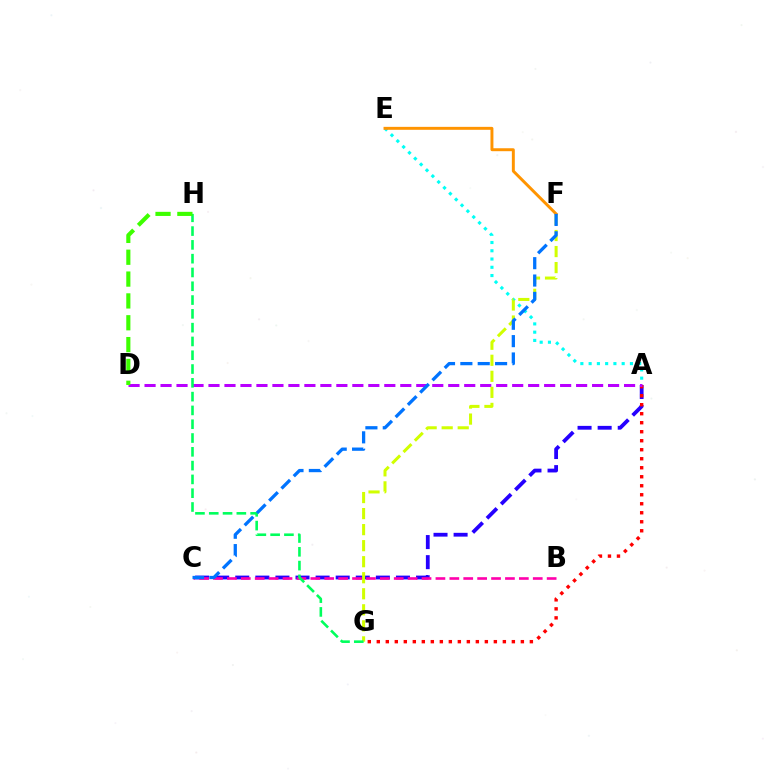{('A', 'E'): [{'color': '#00fff6', 'line_style': 'dotted', 'thickness': 2.24}], ('A', 'C'): [{'color': '#2500ff', 'line_style': 'dashed', 'thickness': 2.73}], ('A', 'G'): [{'color': '#ff0000', 'line_style': 'dotted', 'thickness': 2.45}], ('A', 'D'): [{'color': '#b900ff', 'line_style': 'dashed', 'thickness': 2.17}], ('B', 'C'): [{'color': '#ff00ac', 'line_style': 'dashed', 'thickness': 1.89}], ('F', 'G'): [{'color': '#d1ff00', 'line_style': 'dashed', 'thickness': 2.18}], ('G', 'H'): [{'color': '#00ff5c', 'line_style': 'dashed', 'thickness': 1.87}], ('E', 'F'): [{'color': '#ff9400', 'line_style': 'solid', 'thickness': 2.12}], ('C', 'F'): [{'color': '#0074ff', 'line_style': 'dashed', 'thickness': 2.36}], ('D', 'H'): [{'color': '#3dff00', 'line_style': 'dashed', 'thickness': 2.97}]}